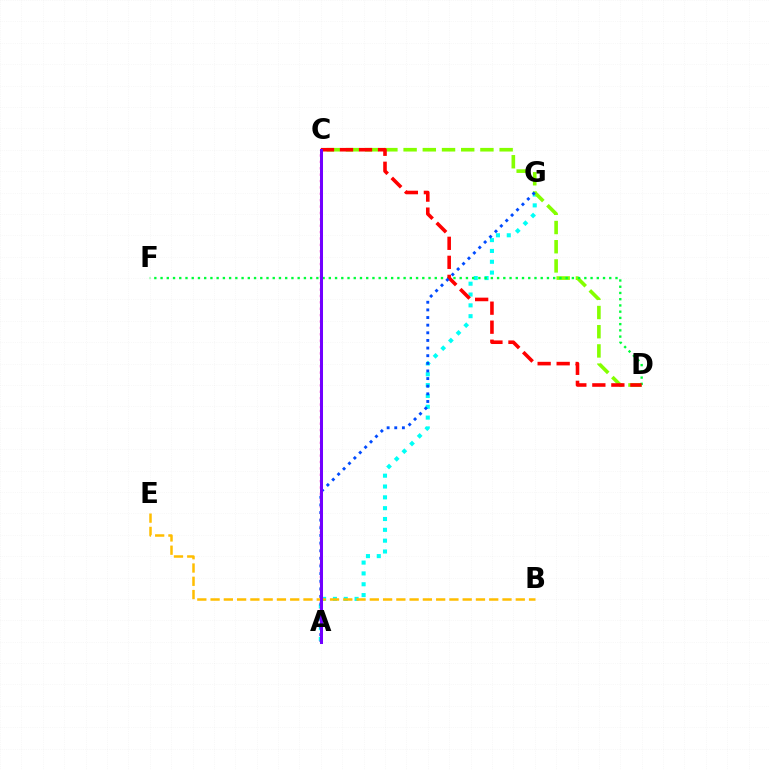{('A', 'G'): [{'color': '#00fff6', 'line_style': 'dotted', 'thickness': 2.94}, {'color': '#004bff', 'line_style': 'dotted', 'thickness': 2.07}], ('B', 'E'): [{'color': '#ffbd00', 'line_style': 'dashed', 'thickness': 1.8}], ('C', 'D'): [{'color': '#84ff00', 'line_style': 'dashed', 'thickness': 2.61}, {'color': '#ff0000', 'line_style': 'dashed', 'thickness': 2.58}], ('A', 'C'): [{'color': '#ff00cf', 'line_style': 'dotted', 'thickness': 1.73}, {'color': '#7200ff', 'line_style': 'solid', 'thickness': 2.17}], ('D', 'F'): [{'color': '#00ff39', 'line_style': 'dotted', 'thickness': 1.69}]}